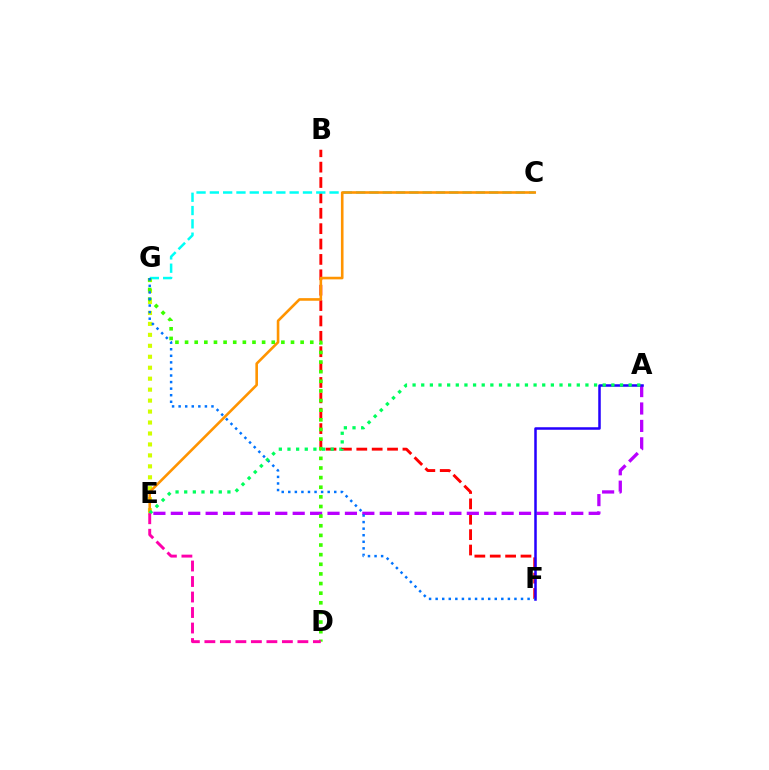{('B', 'F'): [{'color': '#ff0000', 'line_style': 'dashed', 'thickness': 2.09}], ('E', 'G'): [{'color': '#d1ff00', 'line_style': 'dotted', 'thickness': 2.98}], ('C', 'G'): [{'color': '#00fff6', 'line_style': 'dashed', 'thickness': 1.81}], ('A', 'E'): [{'color': '#b900ff', 'line_style': 'dashed', 'thickness': 2.37}, {'color': '#00ff5c', 'line_style': 'dotted', 'thickness': 2.35}], ('A', 'F'): [{'color': '#2500ff', 'line_style': 'solid', 'thickness': 1.81}], ('D', 'G'): [{'color': '#3dff00', 'line_style': 'dotted', 'thickness': 2.62}], ('C', 'E'): [{'color': '#ff9400', 'line_style': 'solid', 'thickness': 1.88}], ('F', 'G'): [{'color': '#0074ff', 'line_style': 'dotted', 'thickness': 1.78}], ('D', 'E'): [{'color': '#ff00ac', 'line_style': 'dashed', 'thickness': 2.11}]}